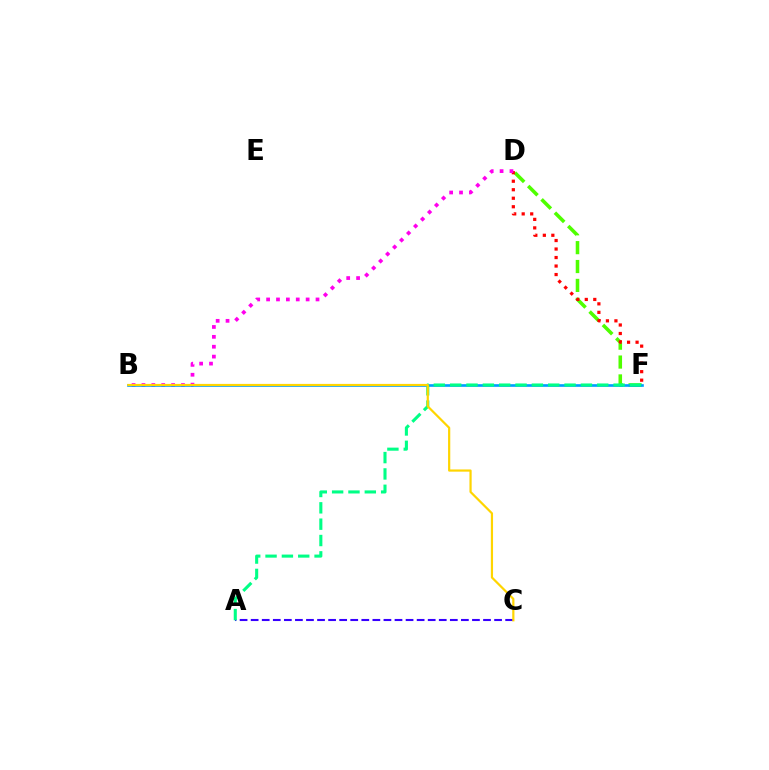{('D', 'F'): [{'color': '#4fff00', 'line_style': 'dashed', 'thickness': 2.56}, {'color': '#ff0000', 'line_style': 'dotted', 'thickness': 2.31}], ('A', 'C'): [{'color': '#3700ff', 'line_style': 'dashed', 'thickness': 1.5}], ('B', 'D'): [{'color': '#ff00ed', 'line_style': 'dotted', 'thickness': 2.69}], ('B', 'F'): [{'color': '#009eff', 'line_style': 'solid', 'thickness': 1.91}], ('A', 'F'): [{'color': '#00ff86', 'line_style': 'dashed', 'thickness': 2.22}], ('B', 'C'): [{'color': '#ffd500', 'line_style': 'solid', 'thickness': 1.59}]}